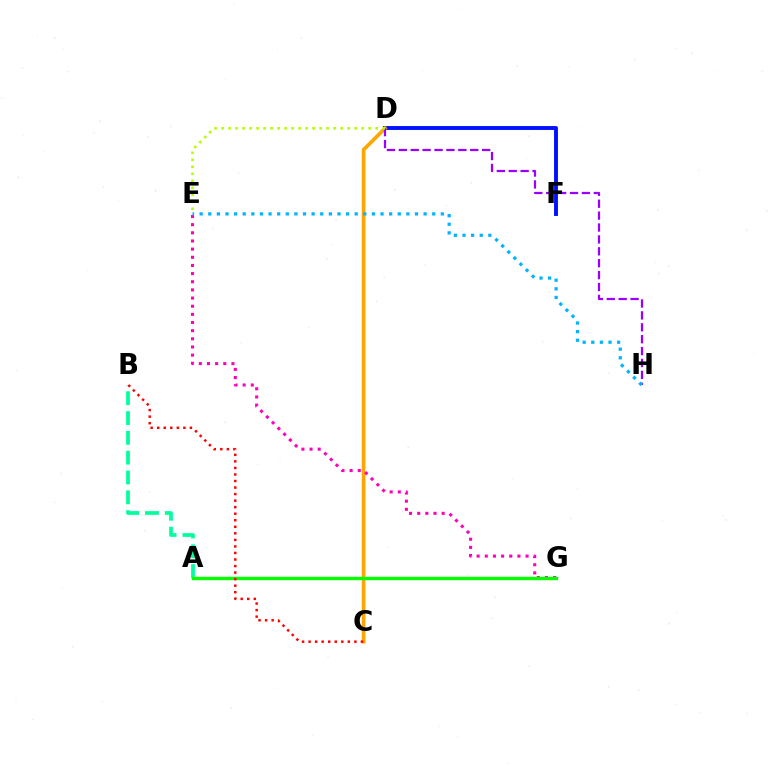{('D', 'F'): [{'color': '#0010ff', 'line_style': 'solid', 'thickness': 2.8}], ('C', 'D'): [{'color': '#ffa500', 'line_style': 'solid', 'thickness': 2.64}], ('E', 'G'): [{'color': '#ff00bd', 'line_style': 'dotted', 'thickness': 2.22}], ('D', 'H'): [{'color': '#9b00ff', 'line_style': 'dashed', 'thickness': 1.62}], ('D', 'E'): [{'color': '#b3ff00', 'line_style': 'dotted', 'thickness': 1.9}], ('E', 'H'): [{'color': '#00b5ff', 'line_style': 'dotted', 'thickness': 2.34}], ('A', 'B'): [{'color': '#00ff9d', 'line_style': 'dashed', 'thickness': 2.69}], ('A', 'G'): [{'color': '#08ff00', 'line_style': 'solid', 'thickness': 2.43}], ('B', 'C'): [{'color': '#ff0000', 'line_style': 'dotted', 'thickness': 1.78}]}